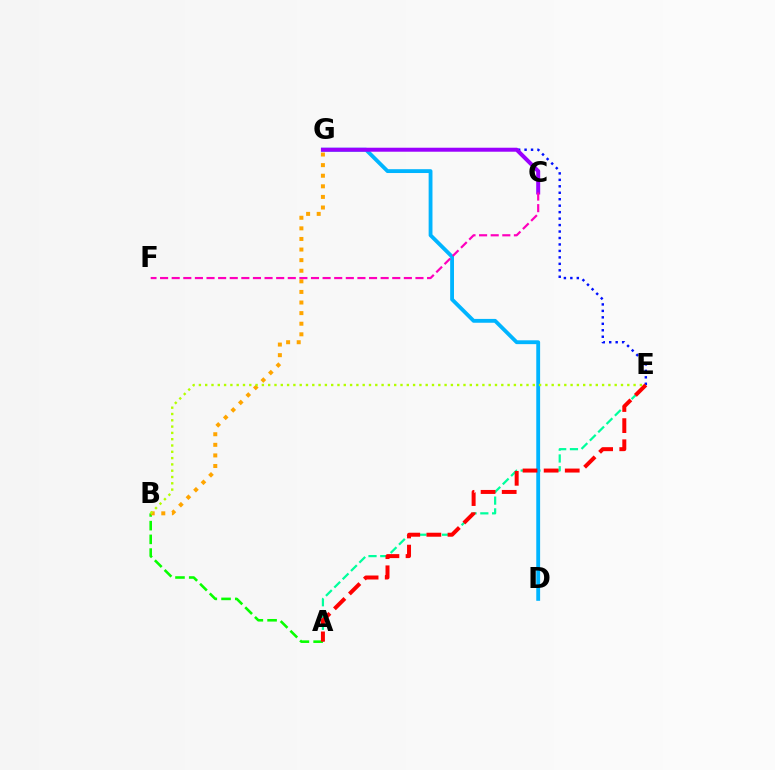{('E', 'G'): [{'color': '#0010ff', 'line_style': 'dotted', 'thickness': 1.76}], ('A', 'E'): [{'color': '#00ff9d', 'line_style': 'dashed', 'thickness': 1.6}, {'color': '#ff0000', 'line_style': 'dashed', 'thickness': 2.87}], ('D', 'G'): [{'color': '#00b5ff', 'line_style': 'solid', 'thickness': 2.76}], ('A', 'B'): [{'color': '#08ff00', 'line_style': 'dashed', 'thickness': 1.86}], ('C', 'G'): [{'color': '#9b00ff', 'line_style': 'solid', 'thickness': 2.87}], ('B', 'G'): [{'color': '#ffa500', 'line_style': 'dotted', 'thickness': 2.88}], ('C', 'F'): [{'color': '#ff00bd', 'line_style': 'dashed', 'thickness': 1.58}], ('B', 'E'): [{'color': '#b3ff00', 'line_style': 'dotted', 'thickness': 1.71}]}